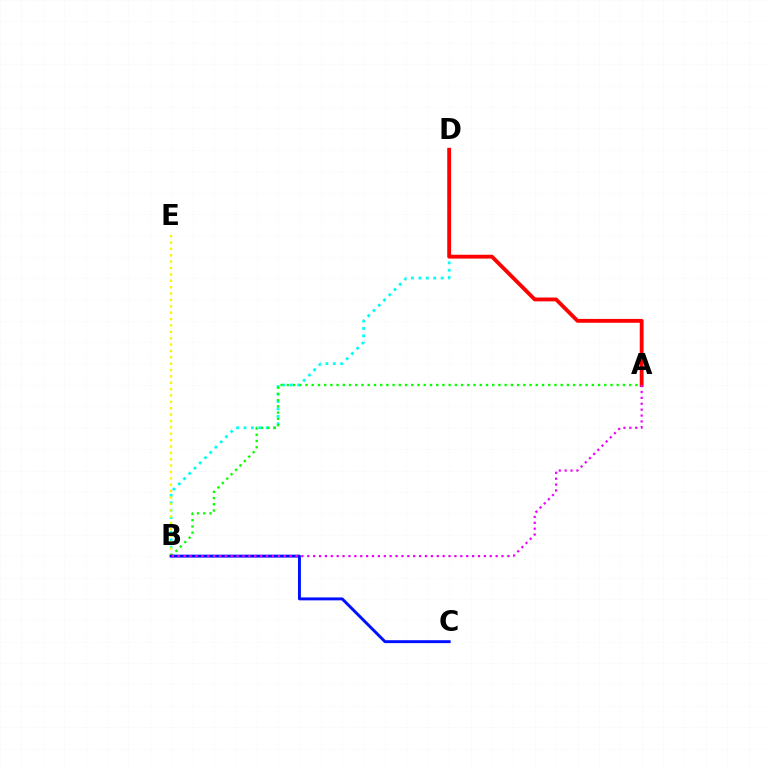{('B', 'D'): [{'color': '#00fff6', 'line_style': 'dotted', 'thickness': 2.02}], ('B', 'E'): [{'color': '#fcf500', 'line_style': 'dotted', 'thickness': 1.73}], ('A', 'D'): [{'color': '#ff0000', 'line_style': 'solid', 'thickness': 2.76}], ('A', 'B'): [{'color': '#08ff00', 'line_style': 'dotted', 'thickness': 1.69}, {'color': '#ee00ff', 'line_style': 'dotted', 'thickness': 1.6}], ('B', 'C'): [{'color': '#0010ff', 'line_style': 'solid', 'thickness': 2.11}]}